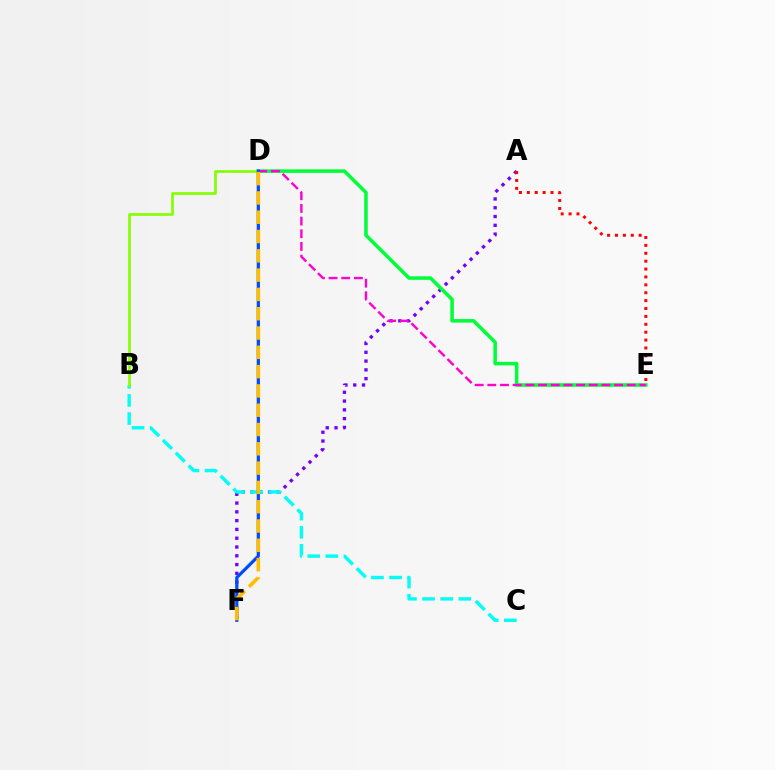{('A', 'F'): [{'color': '#7200ff', 'line_style': 'dotted', 'thickness': 2.39}], ('D', 'E'): [{'color': '#00ff39', 'line_style': 'solid', 'thickness': 2.54}, {'color': '#ff00cf', 'line_style': 'dashed', 'thickness': 1.72}], ('B', 'C'): [{'color': '#00fff6', 'line_style': 'dashed', 'thickness': 2.46}], ('A', 'E'): [{'color': '#ff0000', 'line_style': 'dotted', 'thickness': 2.14}], ('B', 'D'): [{'color': '#84ff00', 'line_style': 'solid', 'thickness': 1.93}], ('D', 'F'): [{'color': '#004bff', 'line_style': 'solid', 'thickness': 2.32}, {'color': '#ffbd00', 'line_style': 'dashed', 'thickness': 2.62}]}